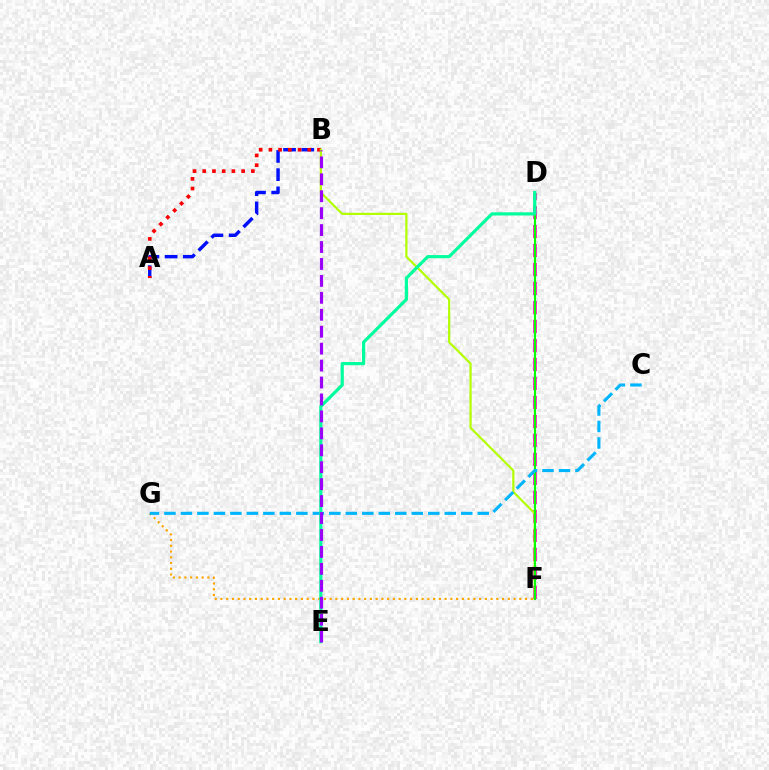{('A', 'B'): [{'color': '#0010ff', 'line_style': 'dashed', 'thickness': 2.47}, {'color': '#ff0000', 'line_style': 'dotted', 'thickness': 2.64}], ('D', 'F'): [{'color': '#ff00bd', 'line_style': 'dashed', 'thickness': 2.58}, {'color': '#08ff00', 'line_style': 'solid', 'thickness': 1.52}], ('B', 'F'): [{'color': '#b3ff00', 'line_style': 'solid', 'thickness': 1.58}], ('F', 'G'): [{'color': '#ffa500', 'line_style': 'dotted', 'thickness': 1.56}], ('C', 'G'): [{'color': '#00b5ff', 'line_style': 'dashed', 'thickness': 2.24}], ('D', 'E'): [{'color': '#00ff9d', 'line_style': 'solid', 'thickness': 2.3}], ('B', 'E'): [{'color': '#9b00ff', 'line_style': 'dashed', 'thickness': 2.3}]}